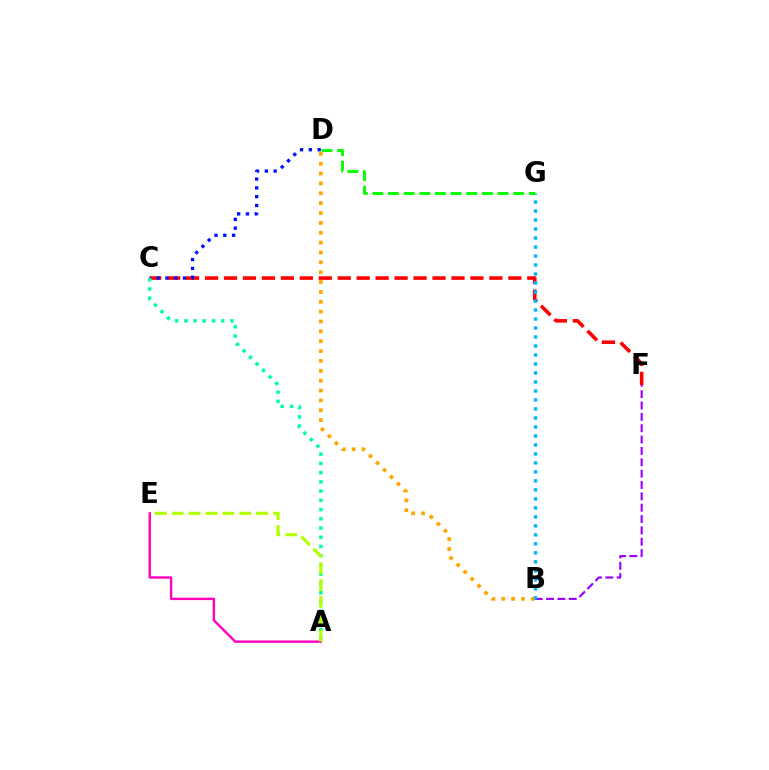{('B', 'F'): [{'color': '#9b00ff', 'line_style': 'dashed', 'thickness': 1.54}], ('A', 'E'): [{'color': '#ff00bd', 'line_style': 'solid', 'thickness': 1.73}, {'color': '#b3ff00', 'line_style': 'dashed', 'thickness': 2.29}], ('C', 'F'): [{'color': '#ff0000', 'line_style': 'dashed', 'thickness': 2.58}], ('B', 'D'): [{'color': '#ffa500', 'line_style': 'dotted', 'thickness': 2.68}], ('C', 'D'): [{'color': '#0010ff', 'line_style': 'dotted', 'thickness': 2.39}], ('A', 'C'): [{'color': '#00ff9d', 'line_style': 'dotted', 'thickness': 2.51}], ('B', 'G'): [{'color': '#00b5ff', 'line_style': 'dotted', 'thickness': 2.44}], ('D', 'G'): [{'color': '#08ff00', 'line_style': 'dashed', 'thickness': 2.13}]}